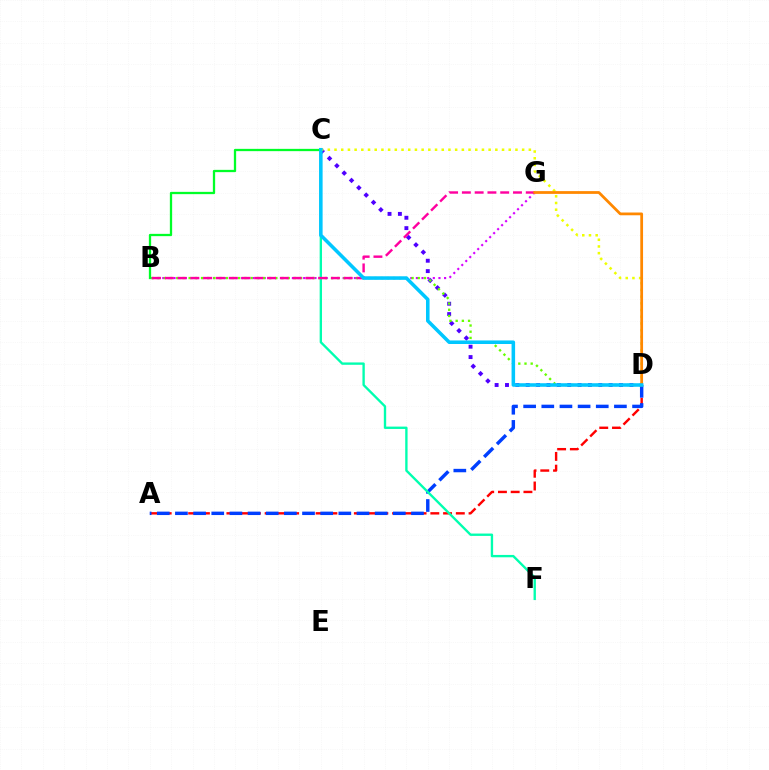{('A', 'D'): [{'color': '#ff0000', 'line_style': 'dashed', 'thickness': 1.73}, {'color': '#003fff', 'line_style': 'dashed', 'thickness': 2.47}], ('C', 'D'): [{'color': '#4f00ff', 'line_style': 'dotted', 'thickness': 2.82}, {'color': '#eeff00', 'line_style': 'dotted', 'thickness': 1.82}, {'color': '#00c7ff', 'line_style': 'solid', 'thickness': 2.55}], ('B', 'G'): [{'color': '#d600ff', 'line_style': 'dotted', 'thickness': 1.53}, {'color': '#ff00a0', 'line_style': 'dashed', 'thickness': 1.74}], ('B', 'C'): [{'color': '#00ff27', 'line_style': 'solid', 'thickness': 1.65}], ('B', 'D'): [{'color': '#66ff00', 'line_style': 'dotted', 'thickness': 1.68}], ('C', 'F'): [{'color': '#00ffaf', 'line_style': 'solid', 'thickness': 1.7}], ('D', 'G'): [{'color': '#ff8800', 'line_style': 'solid', 'thickness': 1.99}]}